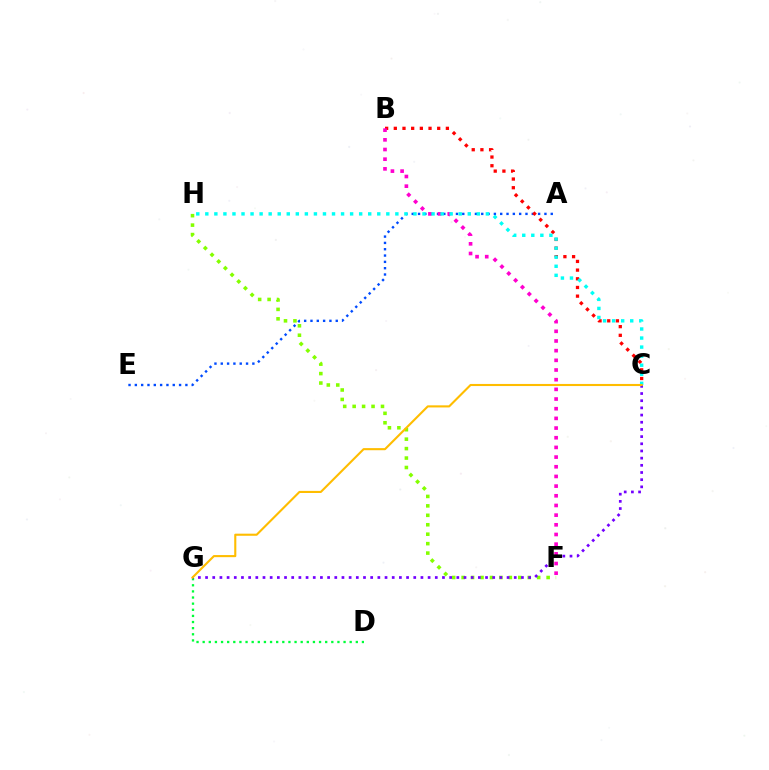{('A', 'E'): [{'color': '#004bff', 'line_style': 'dotted', 'thickness': 1.72}], ('D', 'G'): [{'color': '#00ff39', 'line_style': 'dotted', 'thickness': 1.66}], ('F', 'H'): [{'color': '#84ff00', 'line_style': 'dotted', 'thickness': 2.57}], ('C', 'G'): [{'color': '#7200ff', 'line_style': 'dotted', 'thickness': 1.95}, {'color': '#ffbd00', 'line_style': 'solid', 'thickness': 1.52}], ('B', 'C'): [{'color': '#ff0000', 'line_style': 'dotted', 'thickness': 2.36}], ('B', 'F'): [{'color': '#ff00cf', 'line_style': 'dotted', 'thickness': 2.63}], ('C', 'H'): [{'color': '#00fff6', 'line_style': 'dotted', 'thickness': 2.46}]}